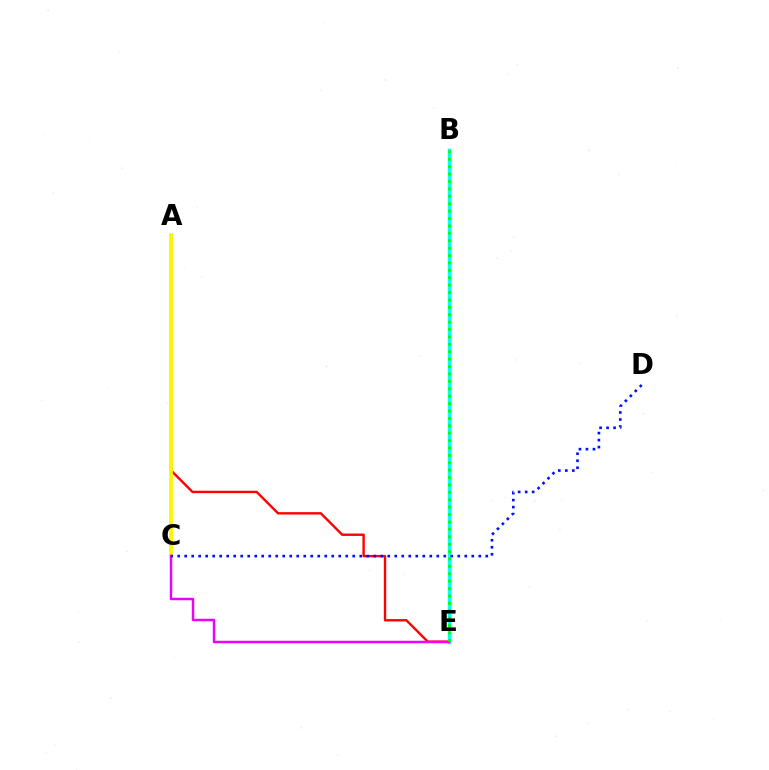{('A', 'E'): [{'color': '#ff0000', 'line_style': 'solid', 'thickness': 1.72}], ('A', 'C'): [{'color': '#fcf500', 'line_style': 'solid', 'thickness': 2.7}], ('B', 'E'): [{'color': '#00fff6', 'line_style': 'solid', 'thickness': 2.5}, {'color': '#08ff00', 'line_style': 'dotted', 'thickness': 2.01}], ('C', 'E'): [{'color': '#ee00ff', 'line_style': 'solid', 'thickness': 1.77}], ('C', 'D'): [{'color': '#0010ff', 'line_style': 'dotted', 'thickness': 1.9}]}